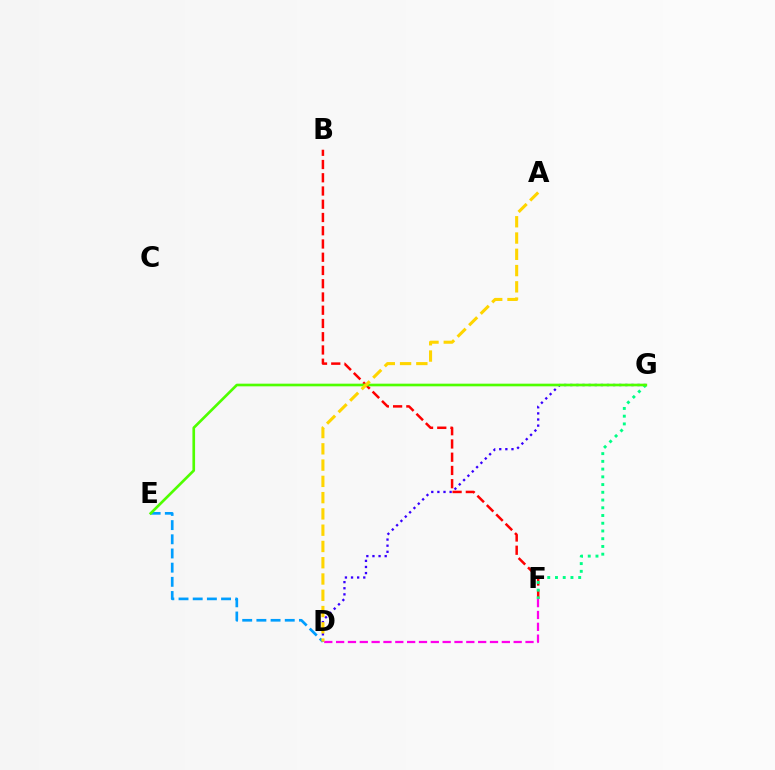{('D', 'G'): [{'color': '#3700ff', 'line_style': 'dotted', 'thickness': 1.66}], ('D', 'F'): [{'color': '#ff00ed', 'line_style': 'dashed', 'thickness': 1.61}], ('B', 'F'): [{'color': '#ff0000', 'line_style': 'dashed', 'thickness': 1.8}], ('D', 'E'): [{'color': '#009eff', 'line_style': 'dashed', 'thickness': 1.93}], ('F', 'G'): [{'color': '#00ff86', 'line_style': 'dotted', 'thickness': 2.1}], ('E', 'G'): [{'color': '#4fff00', 'line_style': 'solid', 'thickness': 1.91}], ('A', 'D'): [{'color': '#ffd500', 'line_style': 'dashed', 'thickness': 2.21}]}